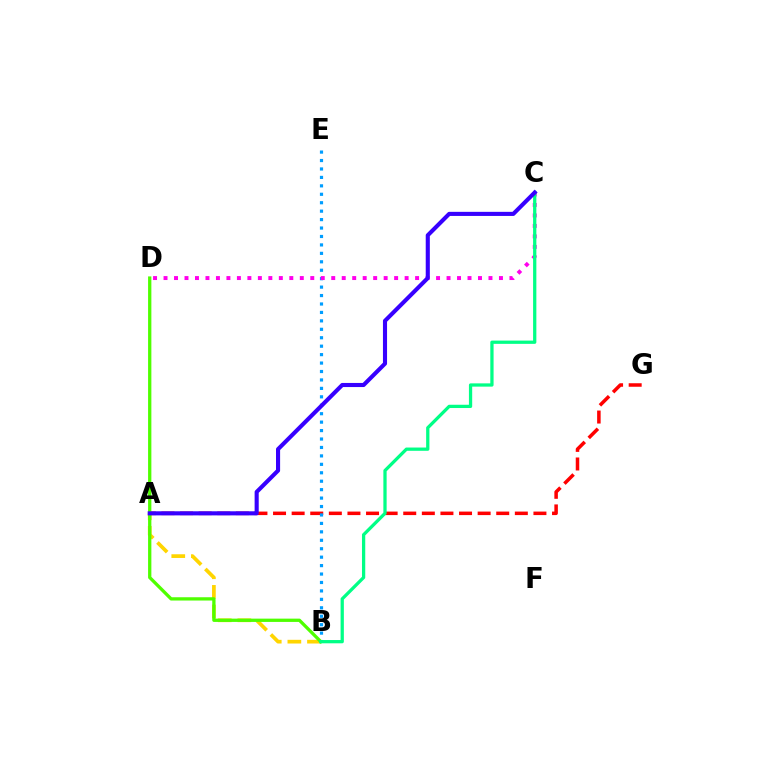{('A', 'B'): [{'color': '#ffd500', 'line_style': 'dashed', 'thickness': 2.67}], ('A', 'G'): [{'color': '#ff0000', 'line_style': 'dashed', 'thickness': 2.53}], ('B', 'E'): [{'color': '#009eff', 'line_style': 'dotted', 'thickness': 2.29}], ('C', 'D'): [{'color': '#ff00ed', 'line_style': 'dotted', 'thickness': 2.85}], ('B', 'D'): [{'color': '#4fff00', 'line_style': 'solid', 'thickness': 2.37}], ('B', 'C'): [{'color': '#00ff86', 'line_style': 'solid', 'thickness': 2.35}], ('A', 'C'): [{'color': '#3700ff', 'line_style': 'solid', 'thickness': 2.95}]}